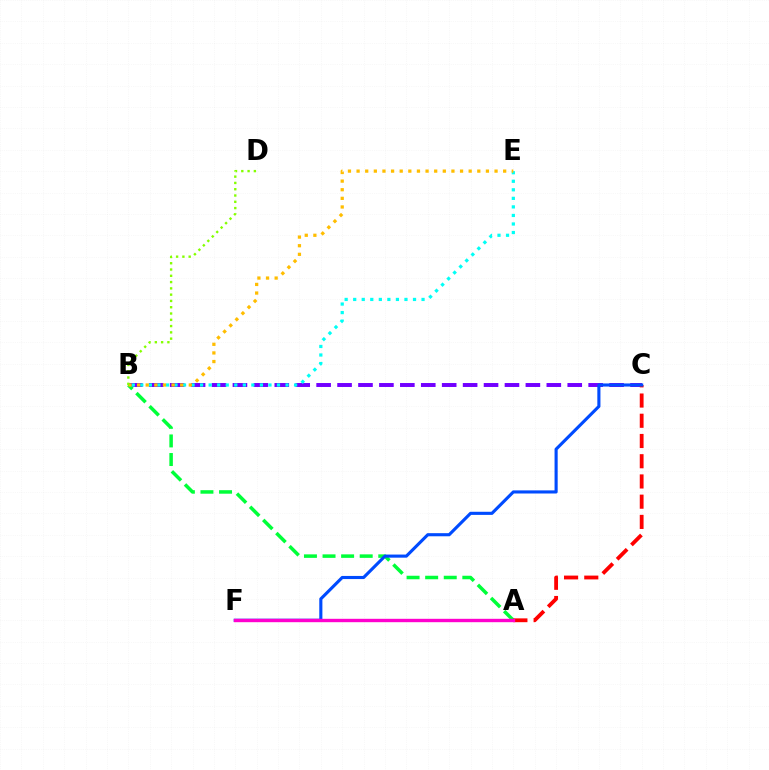{('B', 'C'): [{'color': '#7200ff', 'line_style': 'dashed', 'thickness': 2.84}], ('A', 'B'): [{'color': '#00ff39', 'line_style': 'dashed', 'thickness': 2.52}], ('B', 'E'): [{'color': '#00fff6', 'line_style': 'dotted', 'thickness': 2.32}, {'color': '#ffbd00', 'line_style': 'dotted', 'thickness': 2.34}], ('A', 'C'): [{'color': '#ff0000', 'line_style': 'dashed', 'thickness': 2.75}], ('C', 'F'): [{'color': '#004bff', 'line_style': 'solid', 'thickness': 2.24}], ('A', 'F'): [{'color': '#ff00cf', 'line_style': 'solid', 'thickness': 2.44}], ('B', 'D'): [{'color': '#84ff00', 'line_style': 'dotted', 'thickness': 1.71}]}